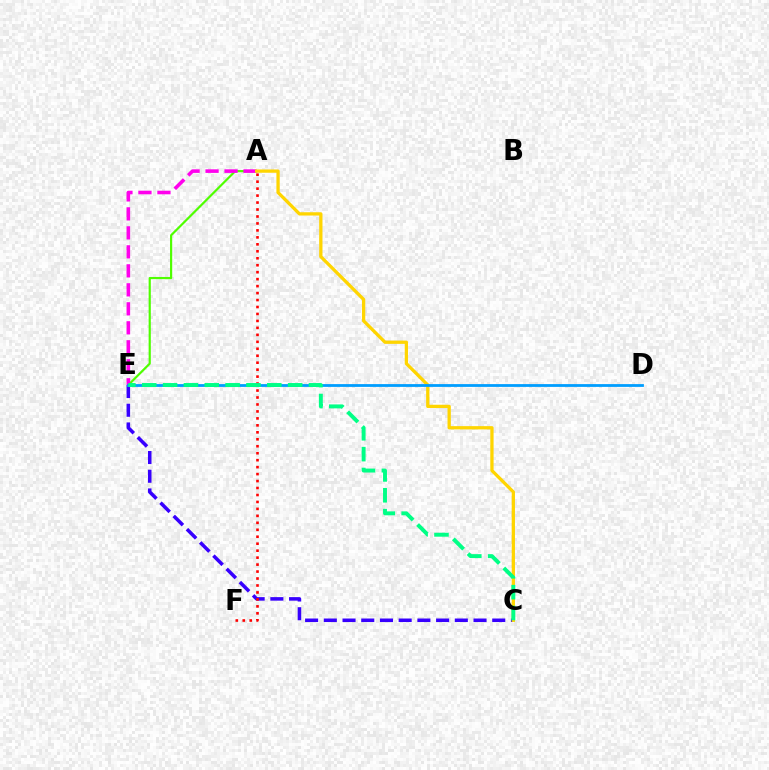{('A', 'E'): [{'color': '#4fff00', 'line_style': 'solid', 'thickness': 1.57}, {'color': '#ff00ed', 'line_style': 'dashed', 'thickness': 2.58}], ('C', 'E'): [{'color': '#3700ff', 'line_style': 'dashed', 'thickness': 2.54}, {'color': '#00ff86', 'line_style': 'dashed', 'thickness': 2.83}], ('A', 'F'): [{'color': '#ff0000', 'line_style': 'dotted', 'thickness': 1.89}], ('A', 'C'): [{'color': '#ffd500', 'line_style': 'solid', 'thickness': 2.36}], ('D', 'E'): [{'color': '#009eff', 'line_style': 'solid', 'thickness': 2.01}]}